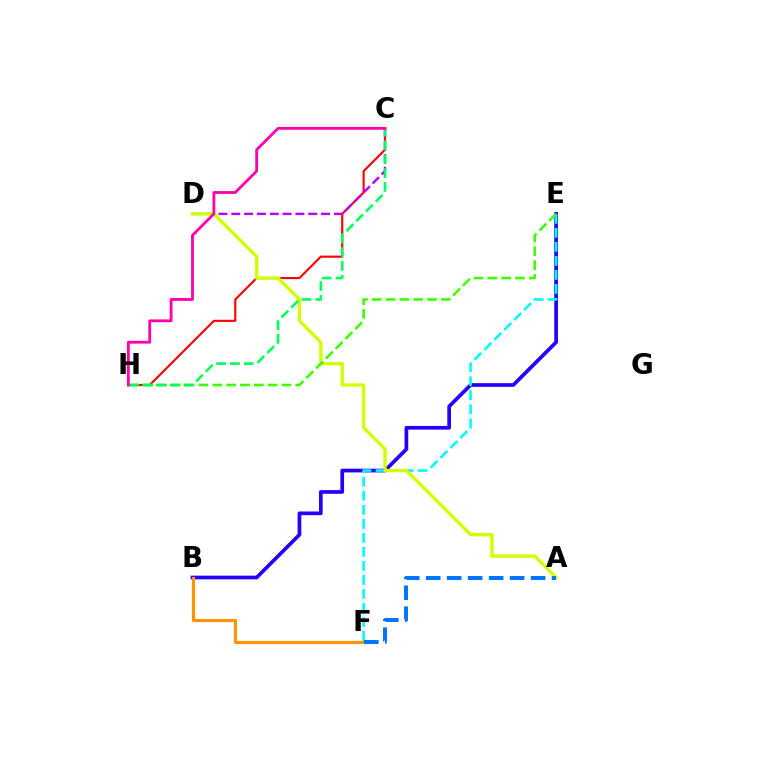{('B', 'E'): [{'color': '#2500ff', 'line_style': 'solid', 'thickness': 2.67}], ('C', 'H'): [{'color': '#ff0000', 'line_style': 'solid', 'thickness': 1.53}, {'color': '#00ff5c', 'line_style': 'dashed', 'thickness': 1.88}, {'color': '#ff00ac', 'line_style': 'solid', 'thickness': 2.03}], ('E', 'F'): [{'color': '#00fff6', 'line_style': 'dashed', 'thickness': 1.91}], ('C', 'D'): [{'color': '#b900ff', 'line_style': 'dashed', 'thickness': 1.74}], ('B', 'F'): [{'color': '#ff9400', 'line_style': 'solid', 'thickness': 2.28}], ('A', 'D'): [{'color': '#d1ff00', 'line_style': 'solid', 'thickness': 2.41}], ('E', 'H'): [{'color': '#3dff00', 'line_style': 'dashed', 'thickness': 1.88}], ('A', 'F'): [{'color': '#0074ff', 'line_style': 'dashed', 'thickness': 2.85}]}